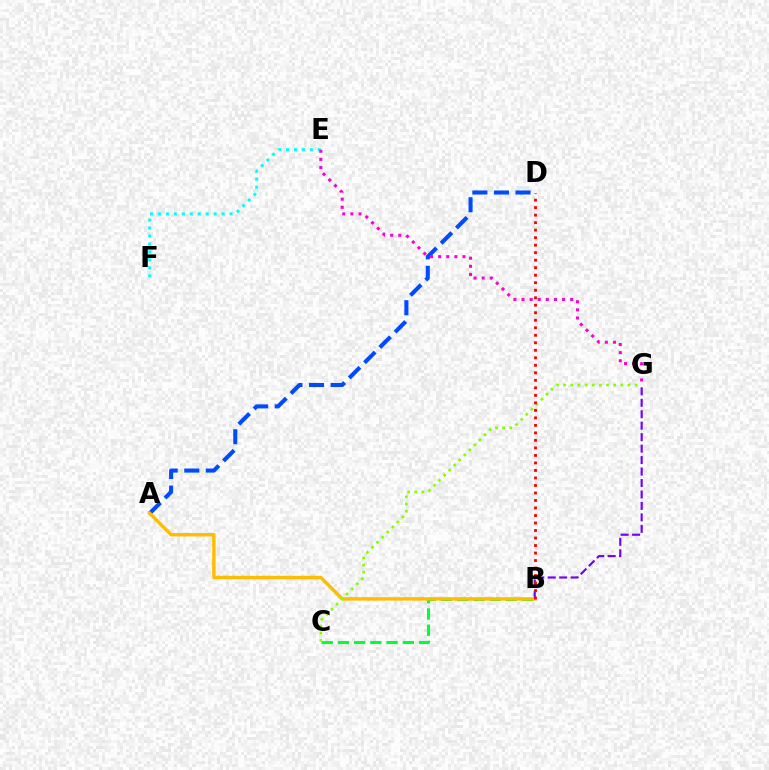{('A', 'D'): [{'color': '#004bff', 'line_style': 'dashed', 'thickness': 2.93}], ('E', 'F'): [{'color': '#00fff6', 'line_style': 'dotted', 'thickness': 2.16}], ('E', 'G'): [{'color': '#ff00cf', 'line_style': 'dotted', 'thickness': 2.2}], ('B', 'G'): [{'color': '#7200ff', 'line_style': 'dashed', 'thickness': 1.56}], ('B', 'C'): [{'color': '#00ff39', 'line_style': 'dashed', 'thickness': 2.21}], ('A', 'B'): [{'color': '#ffbd00', 'line_style': 'solid', 'thickness': 2.47}], ('C', 'G'): [{'color': '#84ff00', 'line_style': 'dotted', 'thickness': 1.94}], ('B', 'D'): [{'color': '#ff0000', 'line_style': 'dotted', 'thickness': 2.04}]}